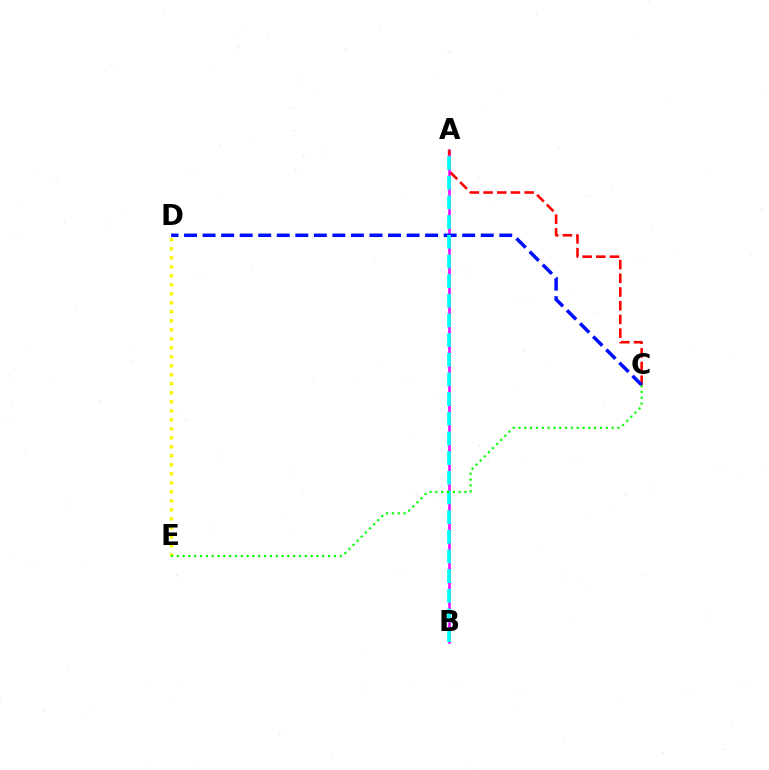{('A', 'B'): [{'color': '#ee00ff', 'line_style': 'solid', 'thickness': 1.8}, {'color': '#00fff6', 'line_style': 'dashed', 'thickness': 2.67}], ('A', 'C'): [{'color': '#ff0000', 'line_style': 'dashed', 'thickness': 1.86}], ('C', 'D'): [{'color': '#0010ff', 'line_style': 'dashed', 'thickness': 2.52}], ('D', 'E'): [{'color': '#fcf500', 'line_style': 'dotted', 'thickness': 2.45}], ('C', 'E'): [{'color': '#08ff00', 'line_style': 'dotted', 'thickness': 1.58}]}